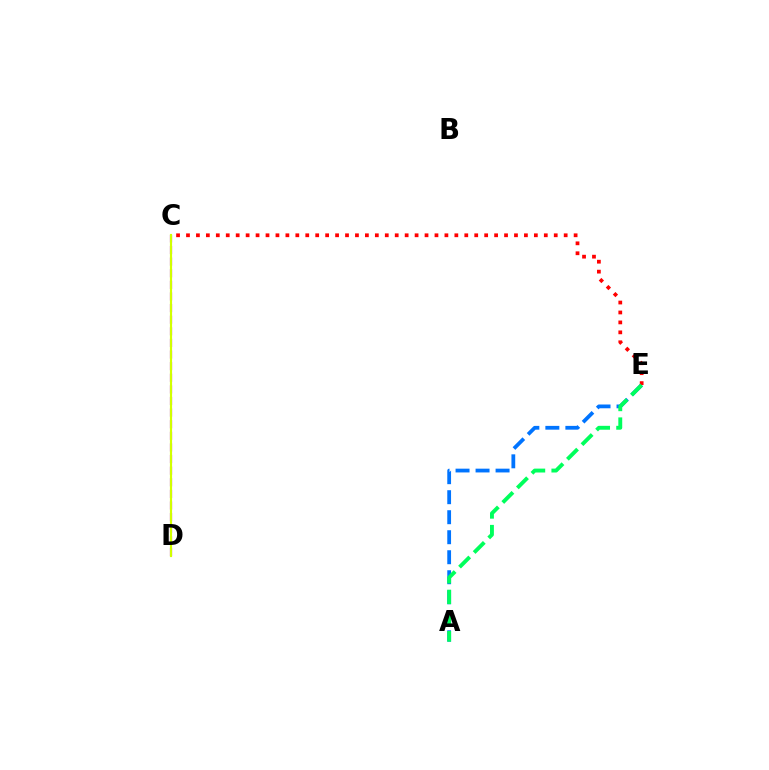{('C', 'D'): [{'color': '#b900ff', 'line_style': 'dashed', 'thickness': 1.58}, {'color': '#d1ff00', 'line_style': 'solid', 'thickness': 1.56}], ('A', 'E'): [{'color': '#0074ff', 'line_style': 'dashed', 'thickness': 2.72}, {'color': '#00ff5c', 'line_style': 'dashed', 'thickness': 2.8}], ('C', 'E'): [{'color': '#ff0000', 'line_style': 'dotted', 'thickness': 2.7}]}